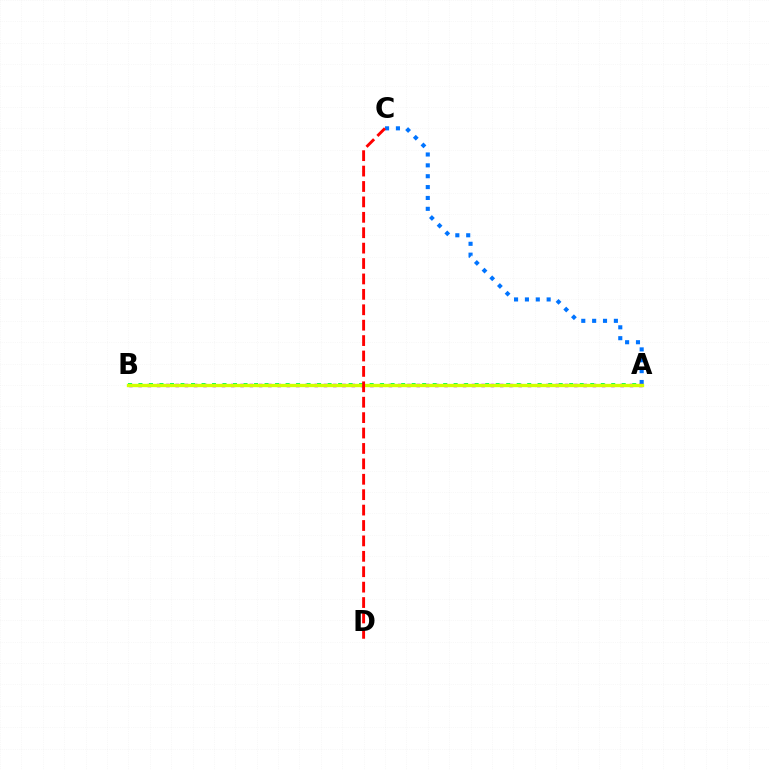{('A', 'C'): [{'color': '#0074ff', 'line_style': 'dotted', 'thickness': 2.95}], ('A', 'B'): [{'color': '#b900ff', 'line_style': 'dotted', 'thickness': 2.52}, {'color': '#00ff5c', 'line_style': 'dotted', 'thickness': 2.85}, {'color': '#d1ff00', 'line_style': 'solid', 'thickness': 2.41}], ('C', 'D'): [{'color': '#ff0000', 'line_style': 'dashed', 'thickness': 2.09}]}